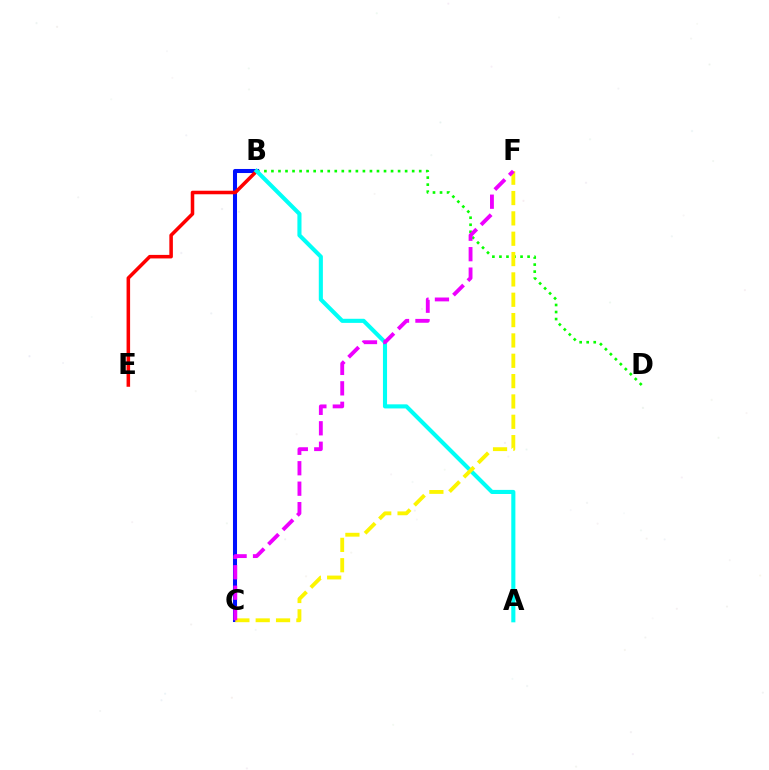{('B', 'D'): [{'color': '#08ff00', 'line_style': 'dotted', 'thickness': 1.91}], ('B', 'C'): [{'color': '#0010ff', 'line_style': 'solid', 'thickness': 2.92}], ('B', 'E'): [{'color': '#ff0000', 'line_style': 'solid', 'thickness': 2.55}], ('A', 'B'): [{'color': '#00fff6', 'line_style': 'solid', 'thickness': 2.95}], ('C', 'F'): [{'color': '#fcf500', 'line_style': 'dashed', 'thickness': 2.76}, {'color': '#ee00ff', 'line_style': 'dashed', 'thickness': 2.78}]}